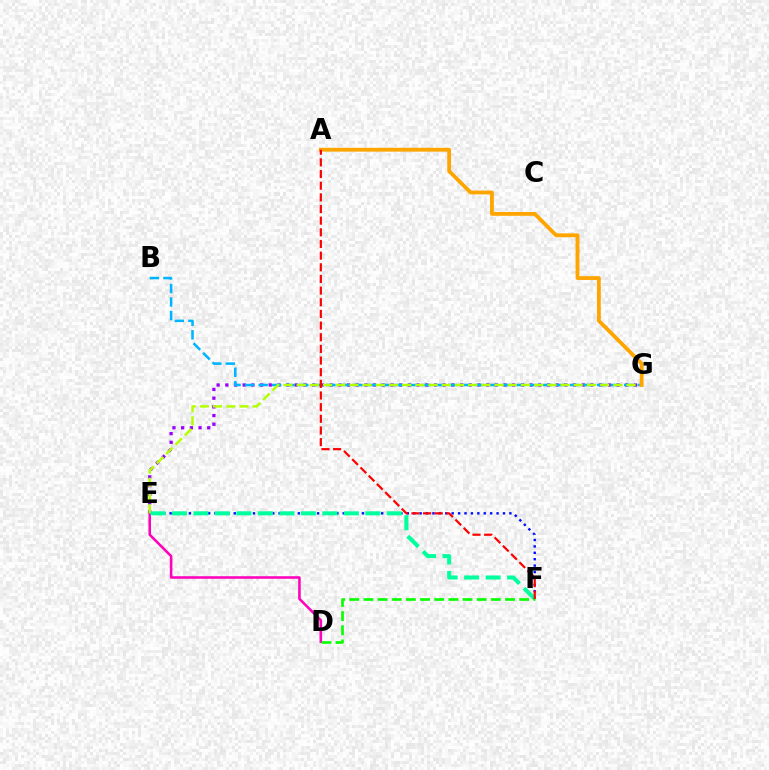{('E', 'F'): [{'color': '#0010ff', 'line_style': 'dotted', 'thickness': 1.74}, {'color': '#00ff9d', 'line_style': 'dashed', 'thickness': 2.92}], ('E', 'G'): [{'color': '#9b00ff', 'line_style': 'dotted', 'thickness': 2.36}, {'color': '#b3ff00', 'line_style': 'dashed', 'thickness': 1.79}], ('D', 'E'): [{'color': '#ff00bd', 'line_style': 'solid', 'thickness': 1.84}], ('B', 'G'): [{'color': '#00b5ff', 'line_style': 'dashed', 'thickness': 1.84}], ('D', 'F'): [{'color': '#08ff00', 'line_style': 'dashed', 'thickness': 1.92}], ('A', 'G'): [{'color': '#ffa500', 'line_style': 'solid', 'thickness': 2.75}], ('A', 'F'): [{'color': '#ff0000', 'line_style': 'dashed', 'thickness': 1.58}]}